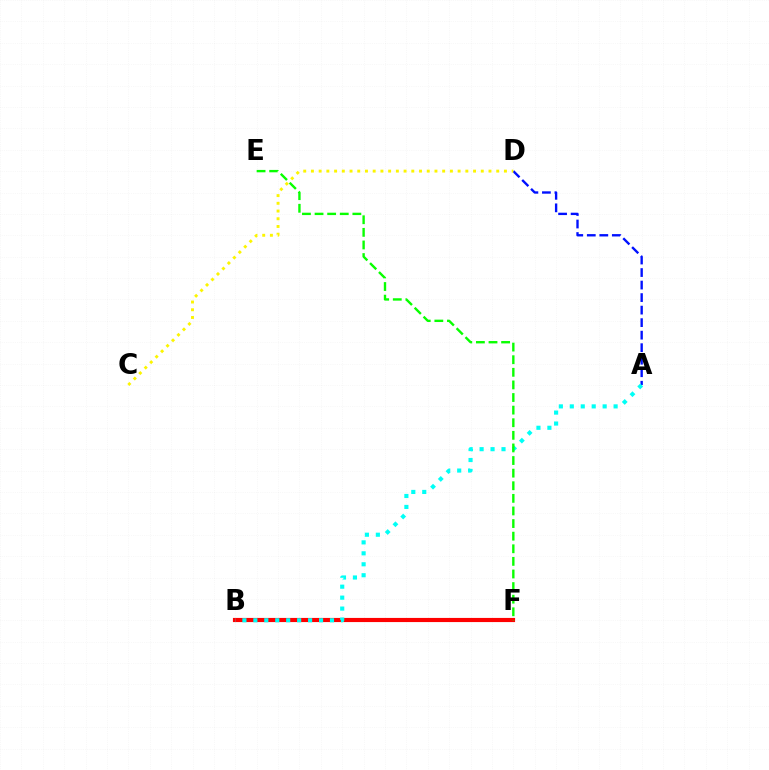{('A', 'D'): [{'color': '#0010ff', 'line_style': 'dashed', 'thickness': 1.7}], ('B', 'F'): [{'color': '#ee00ff', 'line_style': 'dashed', 'thickness': 1.55}, {'color': '#ff0000', 'line_style': 'solid', 'thickness': 2.99}], ('A', 'B'): [{'color': '#00fff6', 'line_style': 'dotted', 'thickness': 2.98}], ('C', 'D'): [{'color': '#fcf500', 'line_style': 'dotted', 'thickness': 2.1}], ('E', 'F'): [{'color': '#08ff00', 'line_style': 'dashed', 'thickness': 1.71}]}